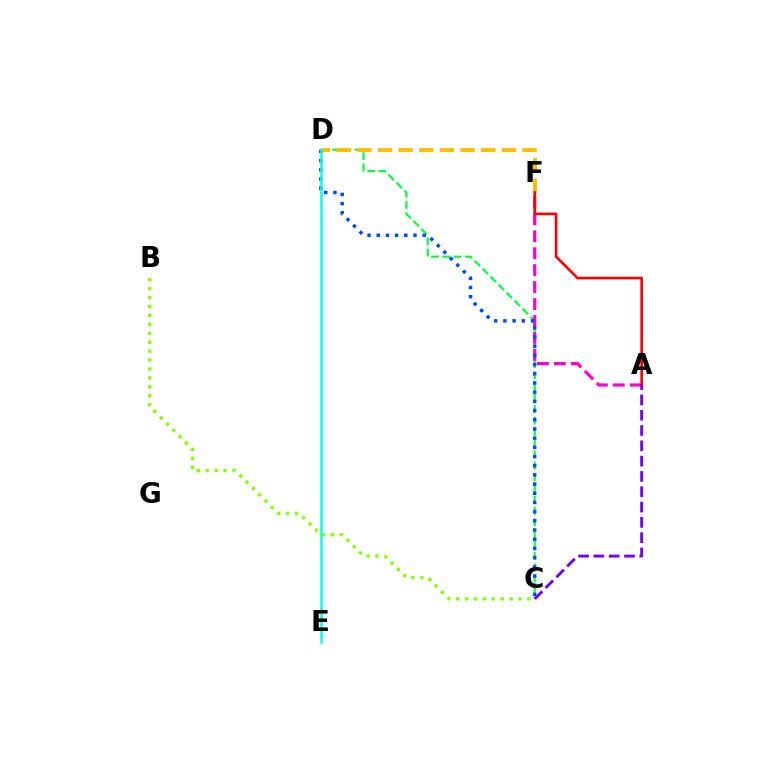{('C', 'D'): [{'color': '#00ff39', 'line_style': 'dashed', 'thickness': 1.54}, {'color': '#004bff', 'line_style': 'dotted', 'thickness': 2.5}], ('A', 'F'): [{'color': '#ff00cf', 'line_style': 'dashed', 'thickness': 2.3}, {'color': '#ff0000', 'line_style': 'solid', 'thickness': 1.9}], ('D', 'F'): [{'color': '#ffbd00', 'line_style': 'dashed', 'thickness': 2.8}], ('D', 'E'): [{'color': '#00fff6', 'line_style': 'solid', 'thickness': 1.82}], ('B', 'C'): [{'color': '#84ff00', 'line_style': 'dotted', 'thickness': 2.43}], ('A', 'C'): [{'color': '#7200ff', 'line_style': 'dashed', 'thickness': 2.08}]}